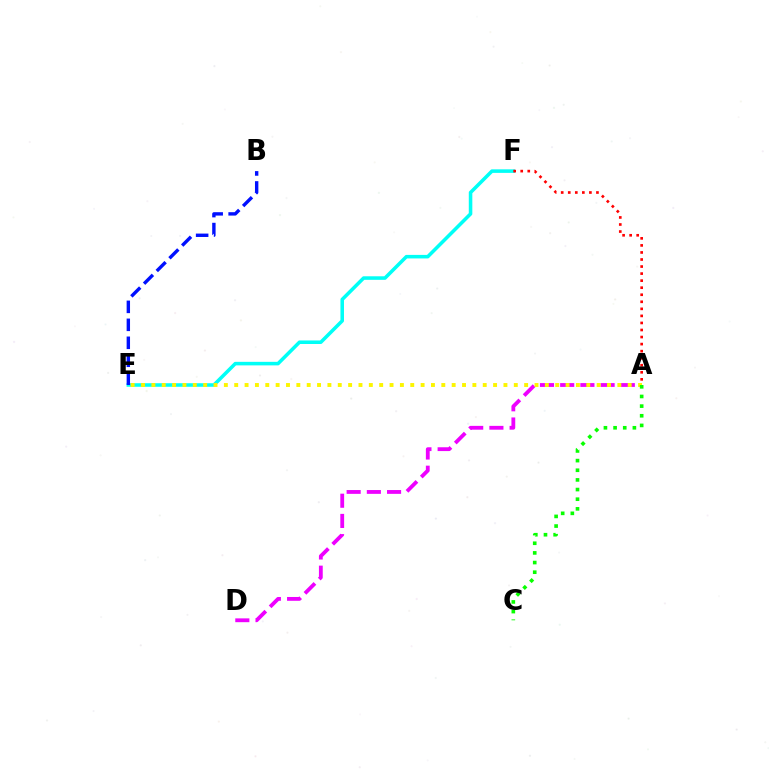{('A', 'D'): [{'color': '#ee00ff', 'line_style': 'dashed', 'thickness': 2.75}], ('E', 'F'): [{'color': '#00fff6', 'line_style': 'solid', 'thickness': 2.55}], ('A', 'E'): [{'color': '#fcf500', 'line_style': 'dotted', 'thickness': 2.81}], ('A', 'C'): [{'color': '#08ff00', 'line_style': 'dotted', 'thickness': 2.62}], ('A', 'F'): [{'color': '#ff0000', 'line_style': 'dotted', 'thickness': 1.92}], ('B', 'E'): [{'color': '#0010ff', 'line_style': 'dashed', 'thickness': 2.44}]}